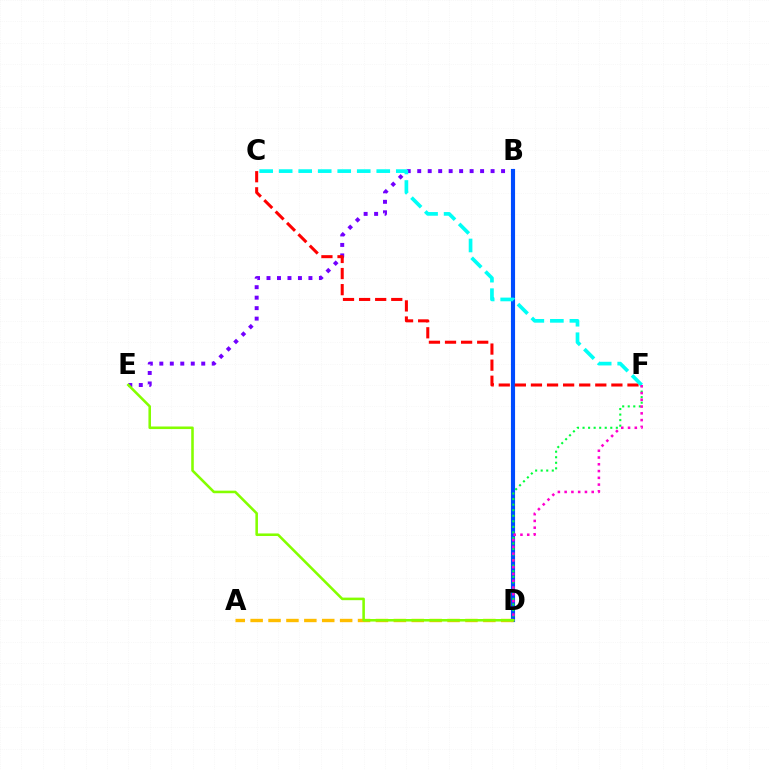{('B', 'E'): [{'color': '#7200ff', 'line_style': 'dotted', 'thickness': 2.85}], ('B', 'D'): [{'color': '#004bff', 'line_style': 'solid', 'thickness': 2.97}], ('A', 'D'): [{'color': '#ffbd00', 'line_style': 'dashed', 'thickness': 2.43}], ('C', 'F'): [{'color': '#ff0000', 'line_style': 'dashed', 'thickness': 2.19}, {'color': '#00fff6', 'line_style': 'dashed', 'thickness': 2.65}], ('D', 'F'): [{'color': '#00ff39', 'line_style': 'dotted', 'thickness': 1.51}, {'color': '#ff00cf', 'line_style': 'dotted', 'thickness': 1.84}], ('D', 'E'): [{'color': '#84ff00', 'line_style': 'solid', 'thickness': 1.85}]}